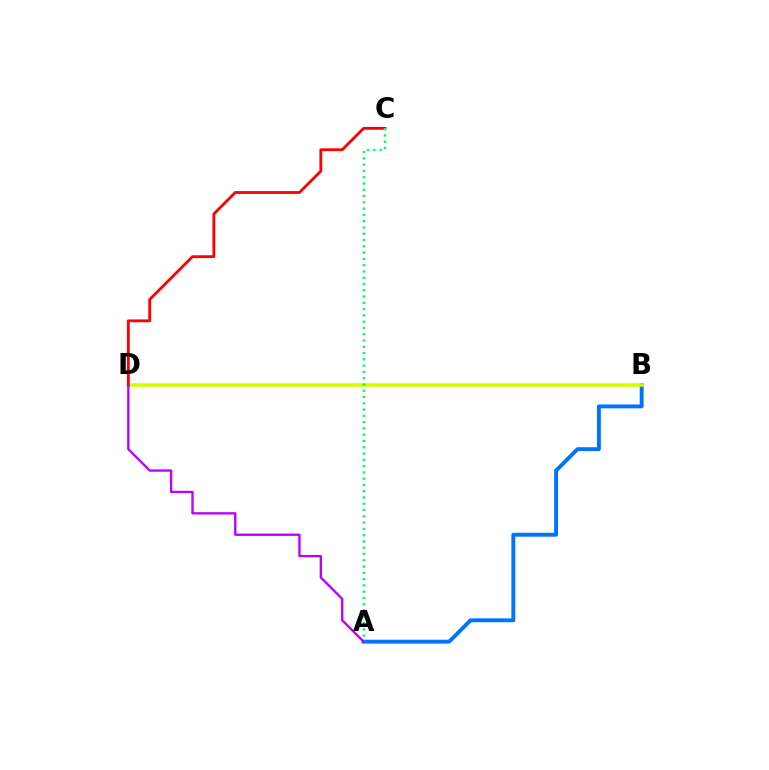{('A', 'B'): [{'color': '#0074ff', 'line_style': 'solid', 'thickness': 2.81}], ('B', 'D'): [{'color': '#d1ff00', 'line_style': 'solid', 'thickness': 2.55}], ('C', 'D'): [{'color': '#ff0000', 'line_style': 'solid', 'thickness': 2.04}], ('A', 'C'): [{'color': '#00ff5c', 'line_style': 'dotted', 'thickness': 1.71}], ('A', 'D'): [{'color': '#b900ff', 'line_style': 'solid', 'thickness': 1.69}]}